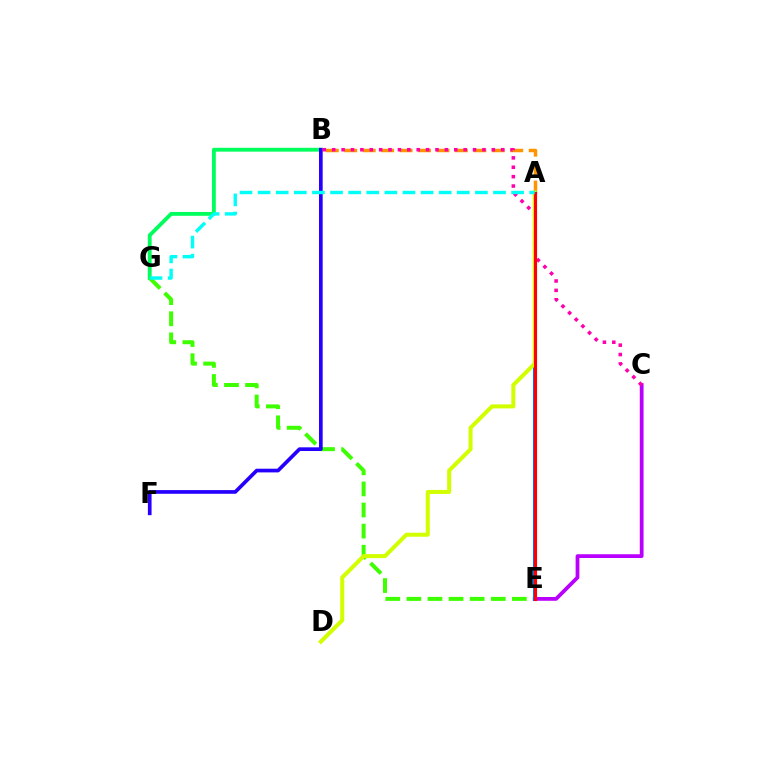{('C', 'E'): [{'color': '#b900ff', 'line_style': 'solid', 'thickness': 2.72}], ('A', 'B'): [{'color': '#ff9400', 'line_style': 'dashed', 'thickness': 2.51}], ('B', 'G'): [{'color': '#00ff5c', 'line_style': 'solid', 'thickness': 2.77}], ('E', 'G'): [{'color': '#3dff00', 'line_style': 'dashed', 'thickness': 2.87}], ('A', 'E'): [{'color': '#0074ff', 'line_style': 'solid', 'thickness': 2.9}, {'color': '#ff0000', 'line_style': 'solid', 'thickness': 2.24}], ('B', 'F'): [{'color': '#2500ff', 'line_style': 'solid', 'thickness': 2.65}], ('B', 'C'): [{'color': '#ff00ac', 'line_style': 'dotted', 'thickness': 2.55}], ('A', 'D'): [{'color': '#d1ff00', 'line_style': 'solid', 'thickness': 2.89}], ('A', 'G'): [{'color': '#00fff6', 'line_style': 'dashed', 'thickness': 2.46}]}